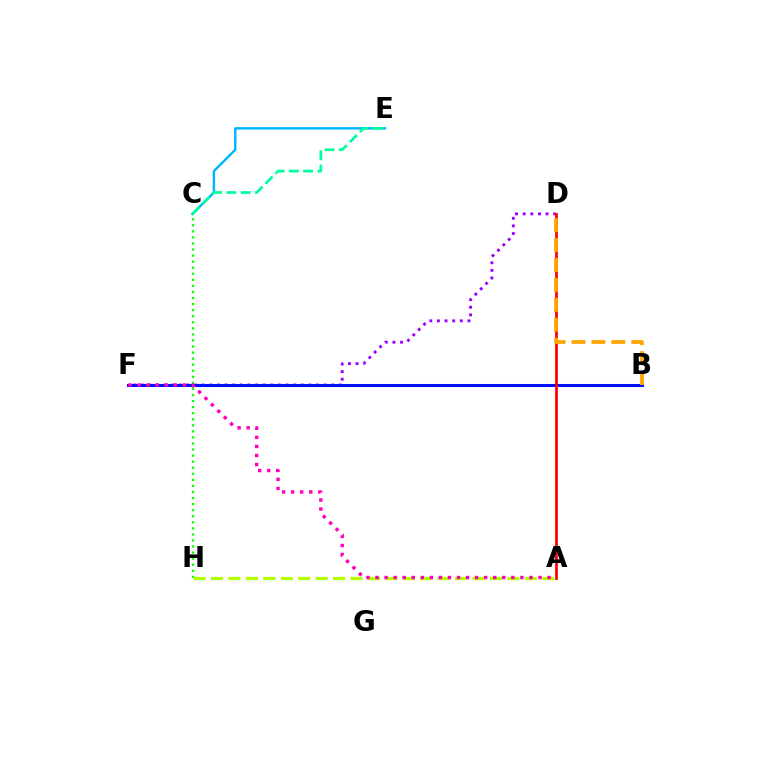{('D', 'F'): [{'color': '#9b00ff', 'line_style': 'dotted', 'thickness': 2.07}], ('C', 'H'): [{'color': '#08ff00', 'line_style': 'dotted', 'thickness': 1.65}], ('C', 'E'): [{'color': '#00b5ff', 'line_style': 'solid', 'thickness': 1.74}, {'color': '#00ff9d', 'line_style': 'dashed', 'thickness': 1.94}], ('B', 'F'): [{'color': '#0010ff', 'line_style': 'solid', 'thickness': 2.19}], ('A', 'H'): [{'color': '#b3ff00', 'line_style': 'dashed', 'thickness': 2.37}], ('A', 'D'): [{'color': '#ff0000', 'line_style': 'solid', 'thickness': 1.95}], ('B', 'D'): [{'color': '#ffa500', 'line_style': 'dashed', 'thickness': 2.7}], ('A', 'F'): [{'color': '#ff00bd', 'line_style': 'dotted', 'thickness': 2.46}]}